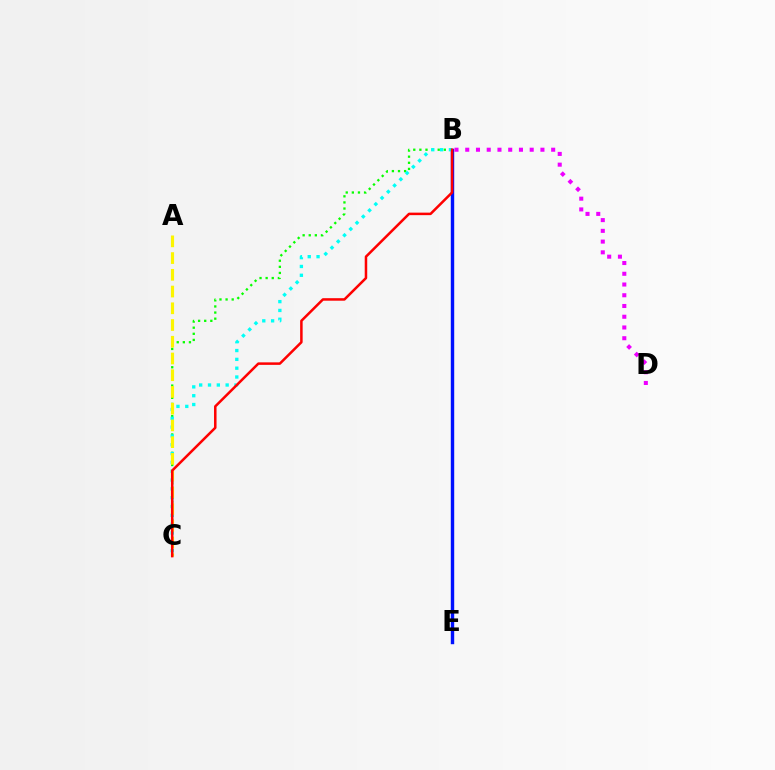{('B', 'E'): [{'color': '#0010ff', 'line_style': 'solid', 'thickness': 2.46}], ('B', 'C'): [{'color': '#08ff00', 'line_style': 'dotted', 'thickness': 1.66}, {'color': '#00fff6', 'line_style': 'dotted', 'thickness': 2.4}, {'color': '#ff0000', 'line_style': 'solid', 'thickness': 1.81}], ('A', 'C'): [{'color': '#fcf500', 'line_style': 'dashed', 'thickness': 2.27}], ('B', 'D'): [{'color': '#ee00ff', 'line_style': 'dotted', 'thickness': 2.92}]}